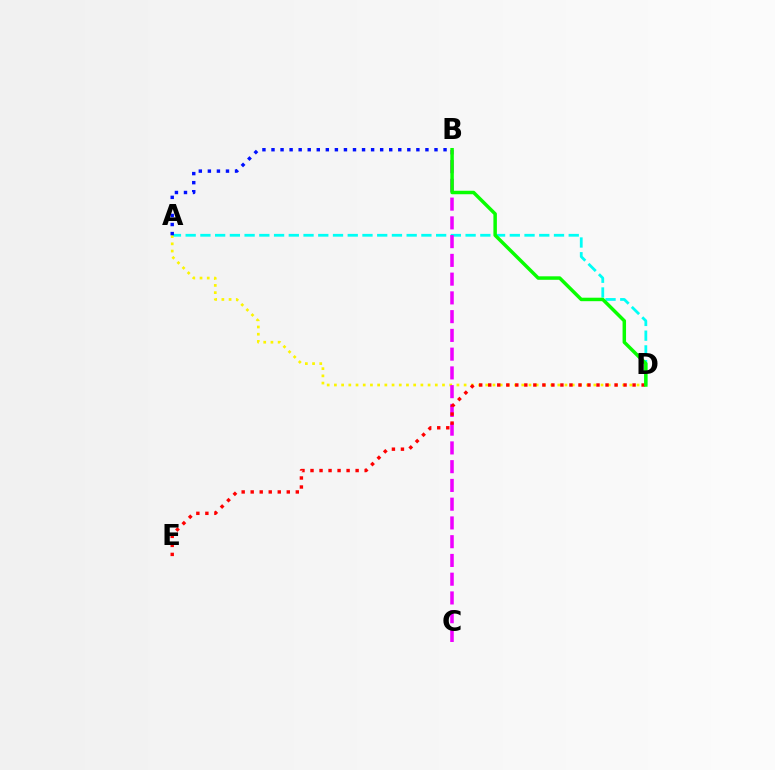{('A', 'D'): [{'color': '#00fff6', 'line_style': 'dashed', 'thickness': 2.0}, {'color': '#fcf500', 'line_style': 'dotted', 'thickness': 1.96}], ('A', 'B'): [{'color': '#0010ff', 'line_style': 'dotted', 'thickness': 2.46}], ('B', 'C'): [{'color': '#ee00ff', 'line_style': 'dashed', 'thickness': 2.55}], ('D', 'E'): [{'color': '#ff0000', 'line_style': 'dotted', 'thickness': 2.45}], ('B', 'D'): [{'color': '#08ff00', 'line_style': 'solid', 'thickness': 2.5}]}